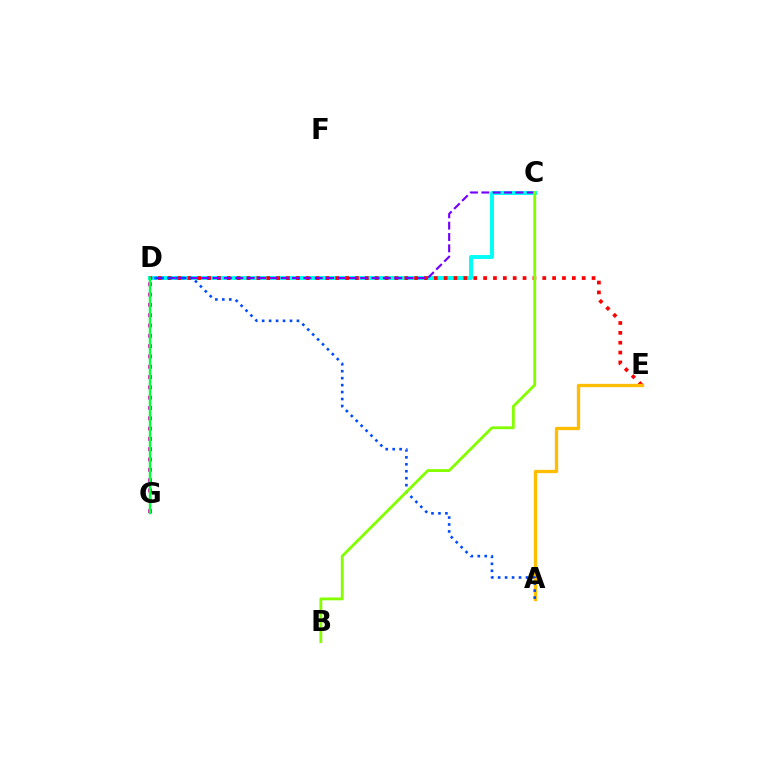{('C', 'D'): [{'color': '#00fff6', 'line_style': 'solid', 'thickness': 2.82}, {'color': '#7200ff', 'line_style': 'dashed', 'thickness': 1.54}], ('D', 'E'): [{'color': '#ff0000', 'line_style': 'dotted', 'thickness': 2.68}], ('D', 'G'): [{'color': '#ff00cf', 'line_style': 'dotted', 'thickness': 2.8}, {'color': '#00ff39', 'line_style': 'solid', 'thickness': 1.74}], ('A', 'E'): [{'color': '#ffbd00', 'line_style': 'solid', 'thickness': 2.38}], ('A', 'D'): [{'color': '#004bff', 'line_style': 'dotted', 'thickness': 1.89}], ('B', 'C'): [{'color': '#84ff00', 'line_style': 'solid', 'thickness': 2.05}]}